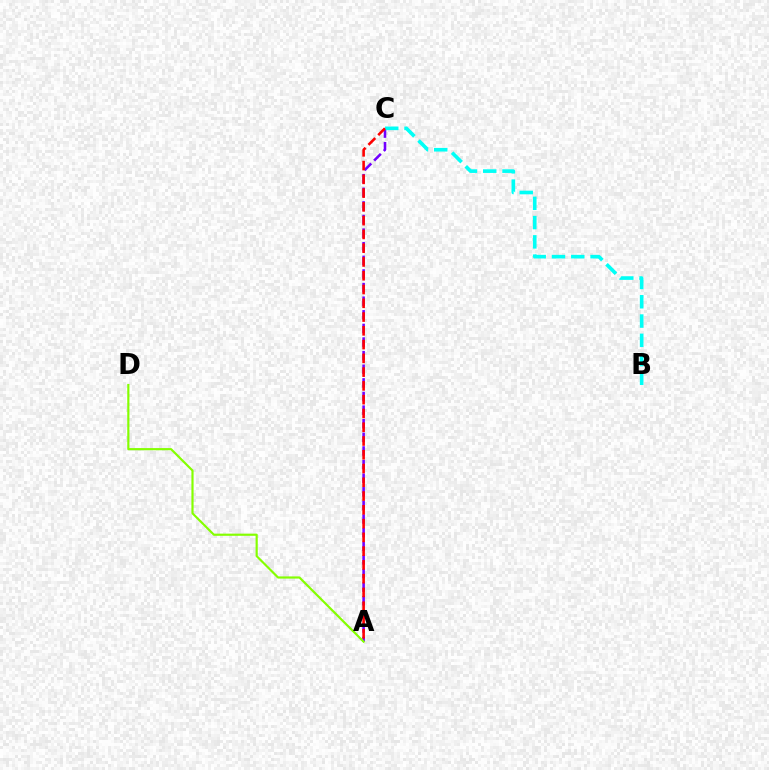{('A', 'C'): [{'color': '#7200ff', 'line_style': 'dashed', 'thickness': 1.85}, {'color': '#ff0000', 'line_style': 'dashed', 'thickness': 1.87}], ('A', 'D'): [{'color': '#84ff00', 'line_style': 'solid', 'thickness': 1.56}], ('B', 'C'): [{'color': '#00fff6', 'line_style': 'dashed', 'thickness': 2.62}]}